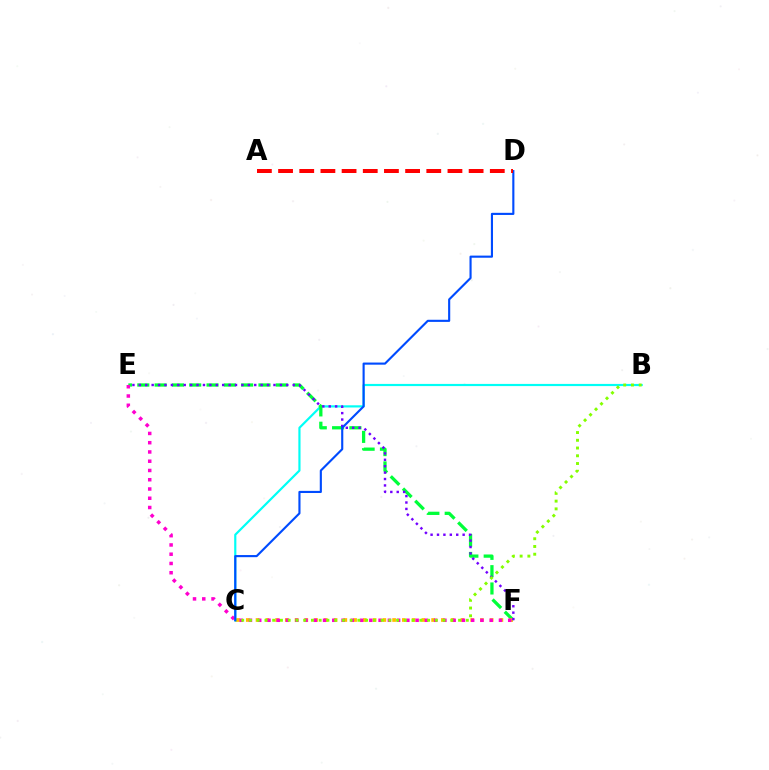{('B', 'C'): [{'color': '#00fff6', 'line_style': 'solid', 'thickness': 1.57}, {'color': '#84ff00', 'line_style': 'dotted', 'thickness': 2.1}], ('E', 'F'): [{'color': '#00ff39', 'line_style': 'dashed', 'thickness': 2.35}, {'color': '#ff00cf', 'line_style': 'dotted', 'thickness': 2.52}, {'color': '#7200ff', 'line_style': 'dotted', 'thickness': 1.74}], ('C', 'F'): [{'color': '#ffbd00', 'line_style': 'dotted', 'thickness': 2.65}], ('C', 'D'): [{'color': '#004bff', 'line_style': 'solid', 'thickness': 1.53}], ('A', 'D'): [{'color': '#ff0000', 'line_style': 'dashed', 'thickness': 2.88}]}